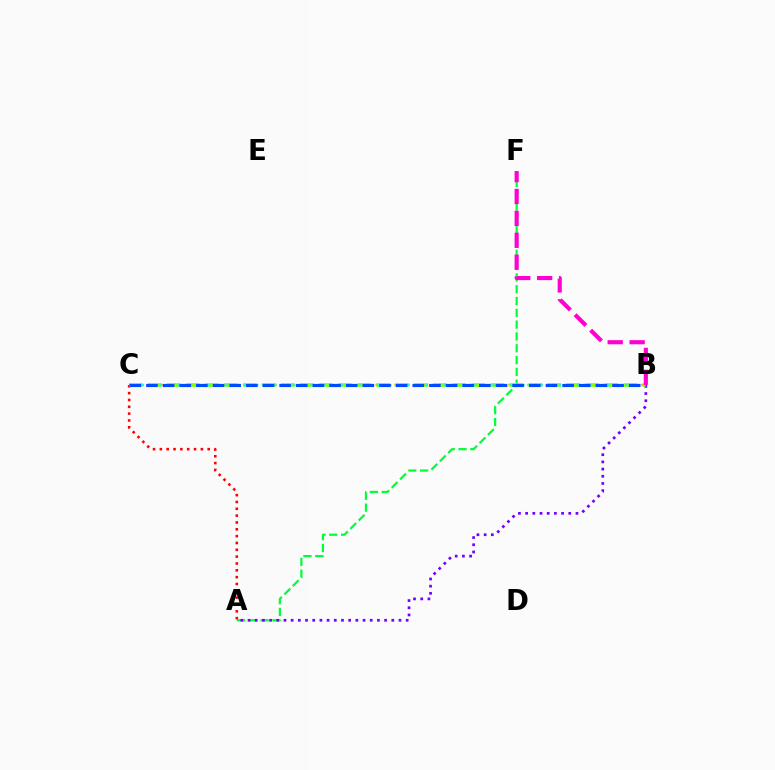{('A', 'F'): [{'color': '#00ff39', 'line_style': 'dashed', 'thickness': 1.6}], ('A', 'B'): [{'color': '#7200ff', 'line_style': 'dotted', 'thickness': 1.95}], ('A', 'C'): [{'color': '#ff0000', 'line_style': 'dotted', 'thickness': 1.86}], ('B', 'C'): [{'color': '#ffbd00', 'line_style': 'dotted', 'thickness': 1.72}, {'color': '#84ff00', 'line_style': 'dashed', 'thickness': 2.59}, {'color': '#00fff6', 'line_style': 'dotted', 'thickness': 1.64}, {'color': '#004bff', 'line_style': 'dashed', 'thickness': 2.26}], ('B', 'F'): [{'color': '#ff00cf', 'line_style': 'dashed', 'thickness': 2.98}]}